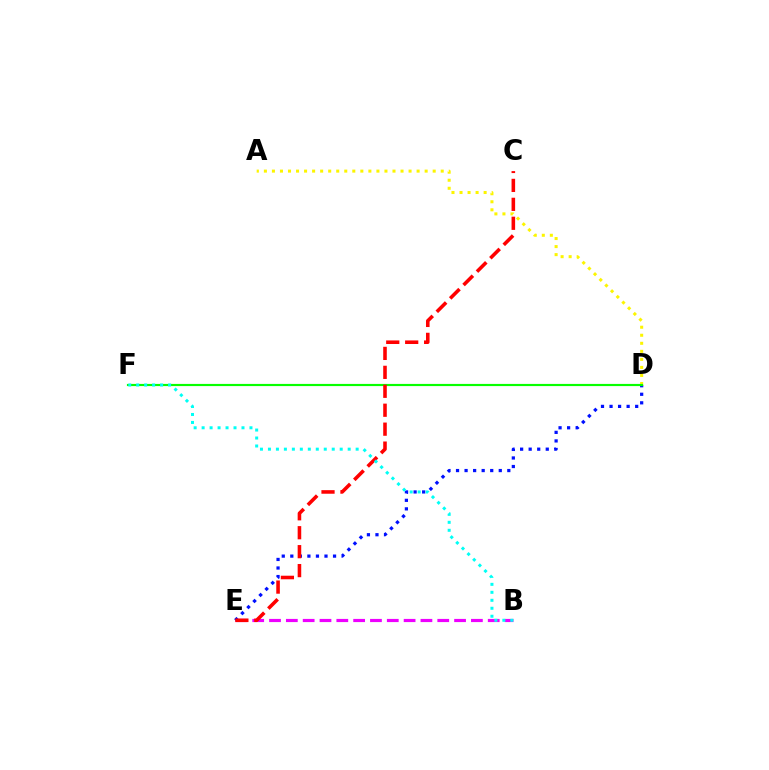{('B', 'E'): [{'color': '#ee00ff', 'line_style': 'dashed', 'thickness': 2.29}], ('A', 'D'): [{'color': '#fcf500', 'line_style': 'dotted', 'thickness': 2.18}], ('D', 'E'): [{'color': '#0010ff', 'line_style': 'dotted', 'thickness': 2.32}], ('D', 'F'): [{'color': '#08ff00', 'line_style': 'solid', 'thickness': 1.56}], ('C', 'E'): [{'color': '#ff0000', 'line_style': 'dashed', 'thickness': 2.57}], ('B', 'F'): [{'color': '#00fff6', 'line_style': 'dotted', 'thickness': 2.17}]}